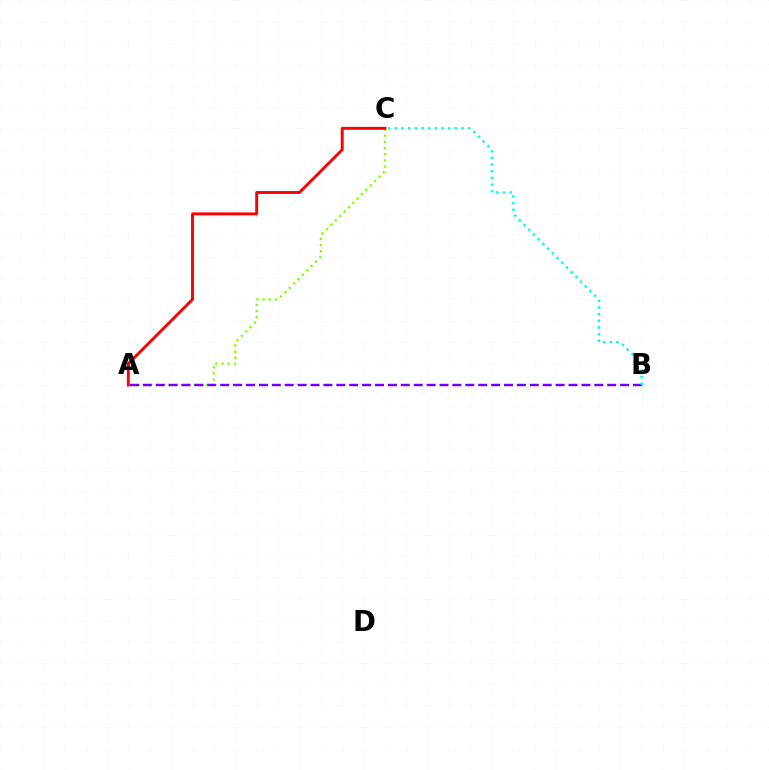{('A', 'C'): [{'color': '#84ff00', 'line_style': 'dotted', 'thickness': 1.68}, {'color': '#ff0000', 'line_style': 'solid', 'thickness': 2.1}], ('A', 'B'): [{'color': '#7200ff', 'line_style': 'dashed', 'thickness': 1.75}], ('B', 'C'): [{'color': '#00fff6', 'line_style': 'dotted', 'thickness': 1.81}]}